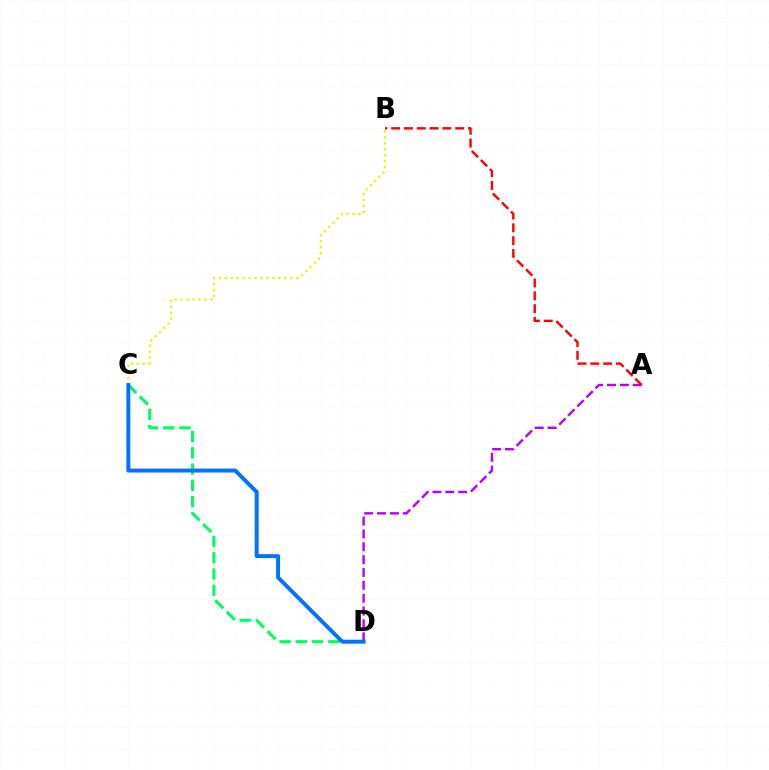{('A', 'D'): [{'color': '#b900ff', 'line_style': 'dashed', 'thickness': 1.75}], ('C', 'D'): [{'color': '#00ff5c', 'line_style': 'dashed', 'thickness': 2.21}, {'color': '#0074ff', 'line_style': 'solid', 'thickness': 2.84}], ('A', 'B'): [{'color': '#ff0000', 'line_style': 'dashed', 'thickness': 1.74}], ('B', 'C'): [{'color': '#d1ff00', 'line_style': 'dotted', 'thickness': 1.62}]}